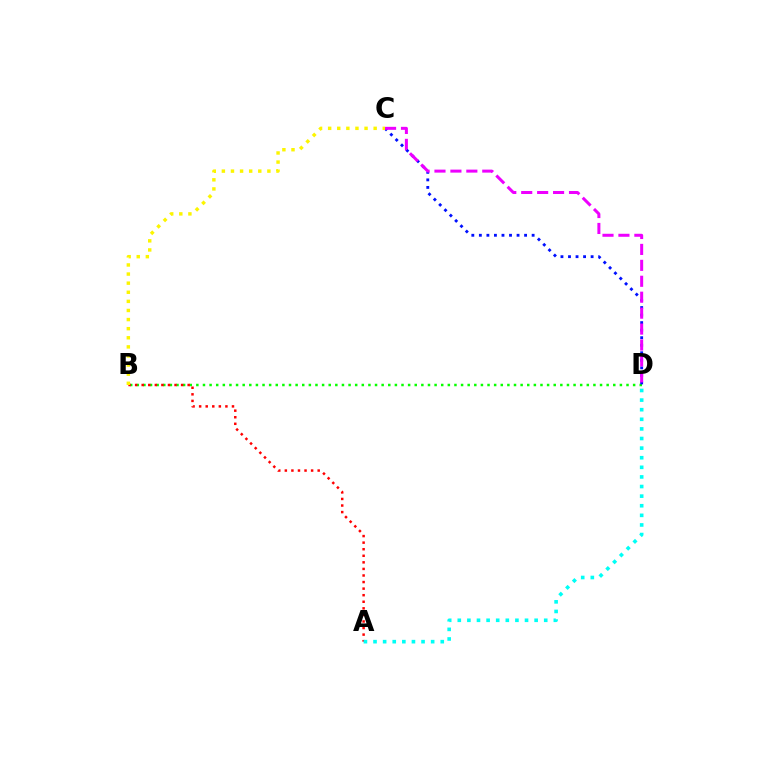{('B', 'D'): [{'color': '#08ff00', 'line_style': 'dotted', 'thickness': 1.8}], ('A', 'B'): [{'color': '#ff0000', 'line_style': 'dotted', 'thickness': 1.78}], ('C', 'D'): [{'color': '#0010ff', 'line_style': 'dotted', 'thickness': 2.05}, {'color': '#ee00ff', 'line_style': 'dashed', 'thickness': 2.16}], ('B', 'C'): [{'color': '#fcf500', 'line_style': 'dotted', 'thickness': 2.47}], ('A', 'D'): [{'color': '#00fff6', 'line_style': 'dotted', 'thickness': 2.61}]}